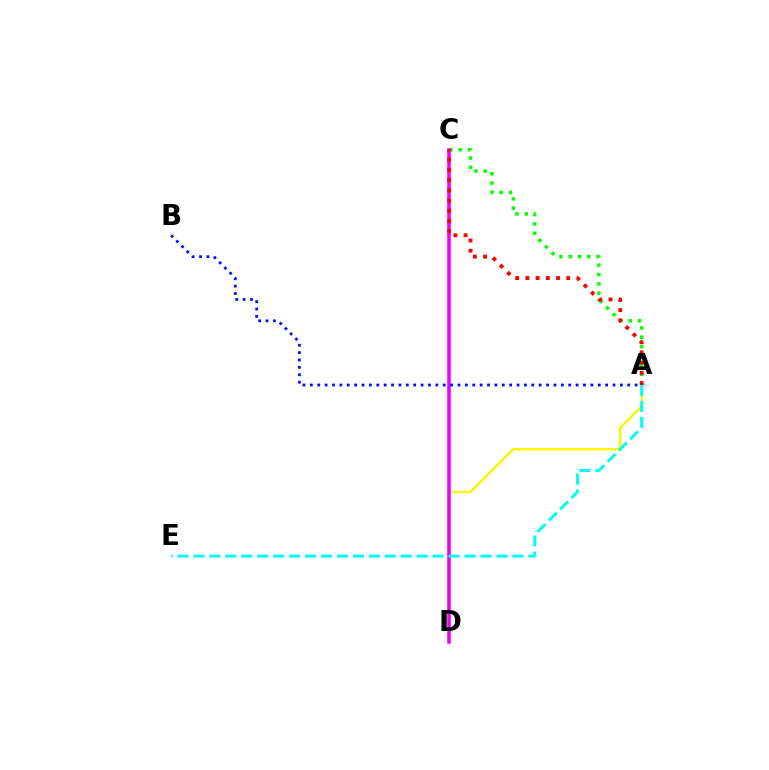{('A', 'C'): [{'color': '#08ff00', 'line_style': 'dotted', 'thickness': 2.53}, {'color': '#ff0000', 'line_style': 'dotted', 'thickness': 2.78}], ('A', 'D'): [{'color': '#fcf500', 'line_style': 'solid', 'thickness': 1.73}], ('C', 'D'): [{'color': '#ee00ff', 'line_style': 'solid', 'thickness': 2.53}], ('A', 'B'): [{'color': '#0010ff', 'line_style': 'dotted', 'thickness': 2.01}], ('A', 'E'): [{'color': '#00fff6', 'line_style': 'dashed', 'thickness': 2.17}]}